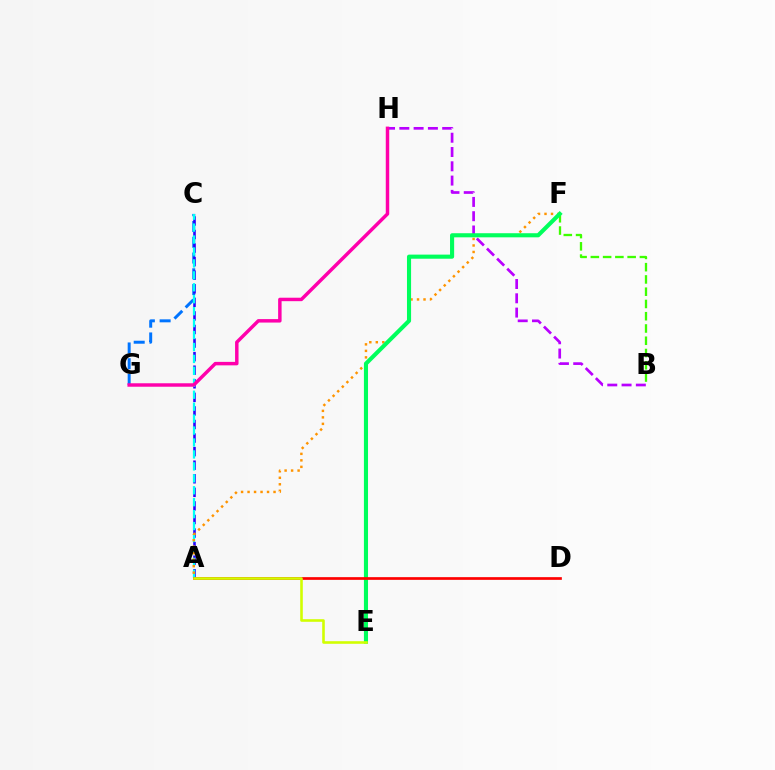{('B', 'F'): [{'color': '#3dff00', 'line_style': 'dashed', 'thickness': 1.67}], ('B', 'H'): [{'color': '#b900ff', 'line_style': 'dashed', 'thickness': 1.94}], ('C', 'G'): [{'color': '#0074ff', 'line_style': 'dashed', 'thickness': 2.14}], ('A', 'C'): [{'color': '#2500ff', 'line_style': 'dashed', 'thickness': 1.84}, {'color': '#00fff6', 'line_style': 'dashed', 'thickness': 1.62}], ('A', 'F'): [{'color': '#ff9400', 'line_style': 'dotted', 'thickness': 1.76}], ('G', 'H'): [{'color': '#ff00ac', 'line_style': 'solid', 'thickness': 2.49}], ('E', 'F'): [{'color': '#00ff5c', 'line_style': 'solid', 'thickness': 2.96}], ('A', 'D'): [{'color': '#ff0000', 'line_style': 'solid', 'thickness': 1.94}], ('A', 'E'): [{'color': '#d1ff00', 'line_style': 'solid', 'thickness': 1.87}]}